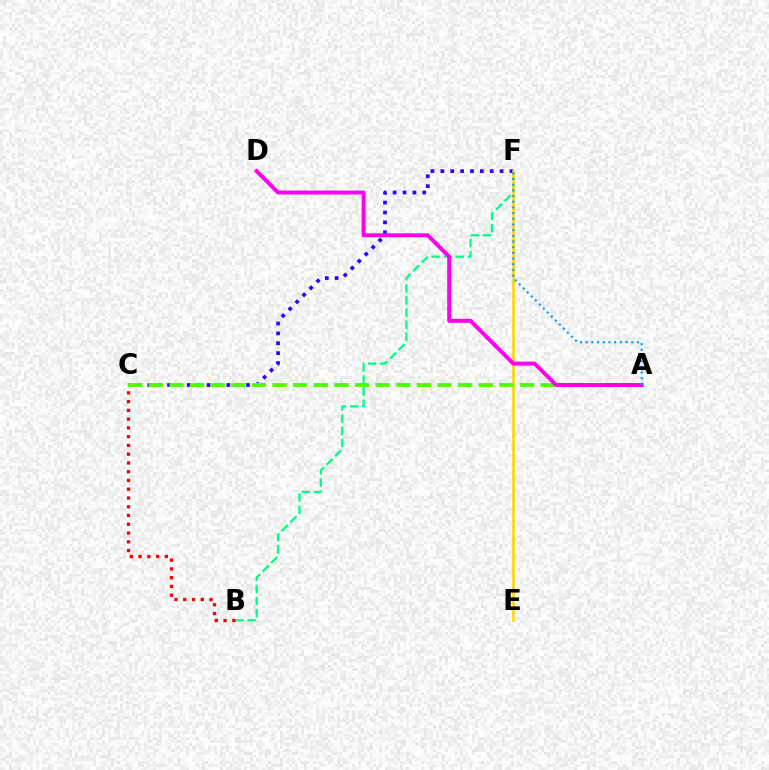{('C', 'F'): [{'color': '#3700ff', 'line_style': 'dotted', 'thickness': 2.68}], ('B', 'F'): [{'color': '#00ff86', 'line_style': 'dashed', 'thickness': 1.65}], ('E', 'F'): [{'color': '#ffd500', 'line_style': 'solid', 'thickness': 1.84}], ('B', 'C'): [{'color': '#ff0000', 'line_style': 'dotted', 'thickness': 2.38}], ('A', 'C'): [{'color': '#4fff00', 'line_style': 'dashed', 'thickness': 2.8}], ('A', 'D'): [{'color': '#ff00ed', 'line_style': 'solid', 'thickness': 2.84}], ('A', 'F'): [{'color': '#009eff', 'line_style': 'dotted', 'thickness': 1.54}]}